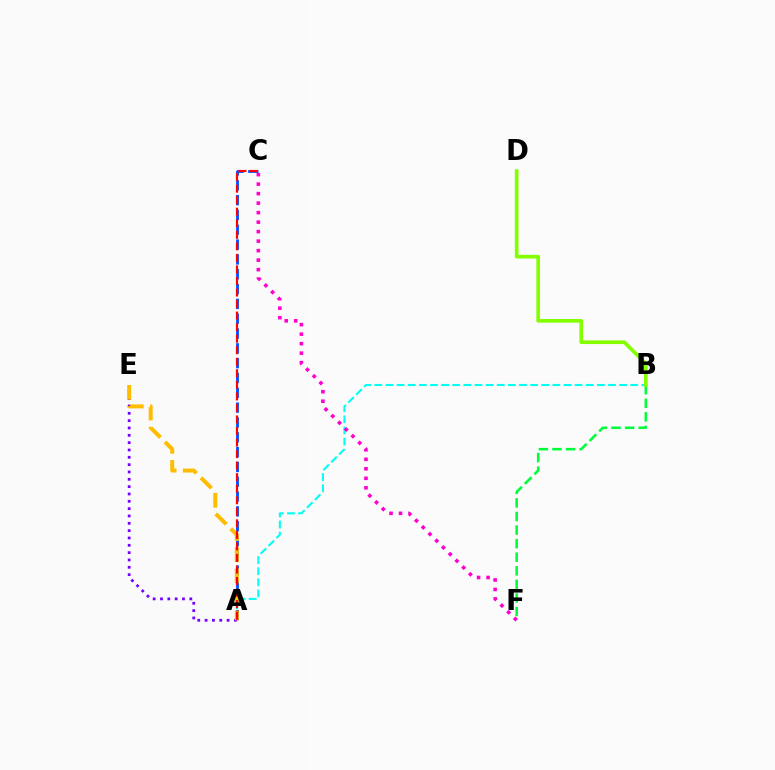{('A', 'B'): [{'color': '#00fff6', 'line_style': 'dashed', 'thickness': 1.51}], ('A', 'C'): [{'color': '#004bff', 'line_style': 'dashed', 'thickness': 2.01}, {'color': '#ff0000', 'line_style': 'dashed', 'thickness': 1.57}], ('A', 'E'): [{'color': '#7200ff', 'line_style': 'dotted', 'thickness': 1.99}, {'color': '#ffbd00', 'line_style': 'dashed', 'thickness': 2.87}], ('B', 'F'): [{'color': '#00ff39', 'line_style': 'dashed', 'thickness': 1.84}], ('C', 'F'): [{'color': '#ff00cf', 'line_style': 'dotted', 'thickness': 2.58}], ('B', 'D'): [{'color': '#84ff00', 'line_style': 'solid', 'thickness': 2.64}]}